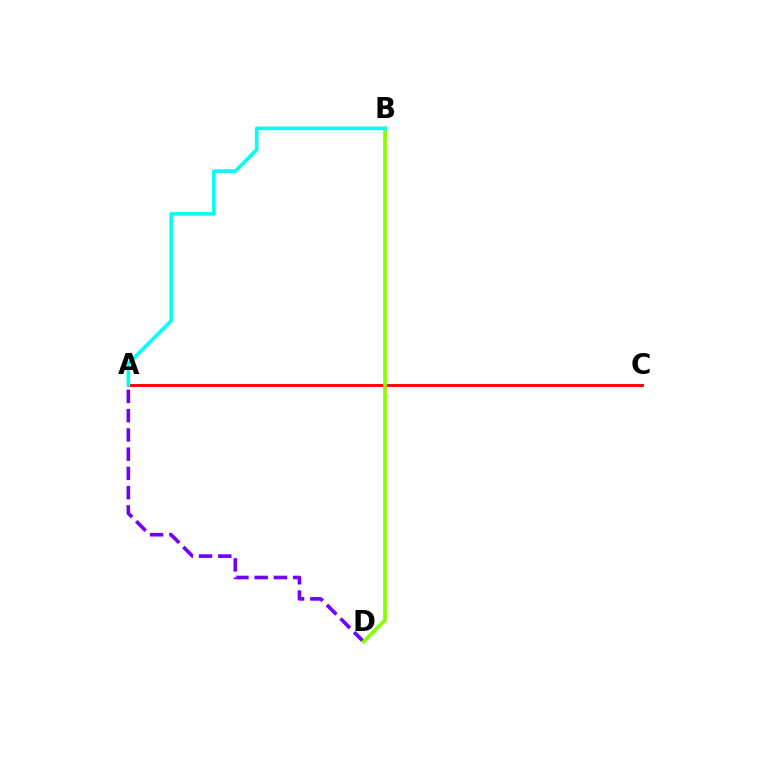{('A', 'D'): [{'color': '#7200ff', 'line_style': 'dashed', 'thickness': 2.62}], ('A', 'C'): [{'color': '#ff0000', 'line_style': 'solid', 'thickness': 2.06}], ('B', 'D'): [{'color': '#84ff00', 'line_style': 'solid', 'thickness': 2.66}], ('A', 'B'): [{'color': '#00fff6', 'line_style': 'solid', 'thickness': 2.6}]}